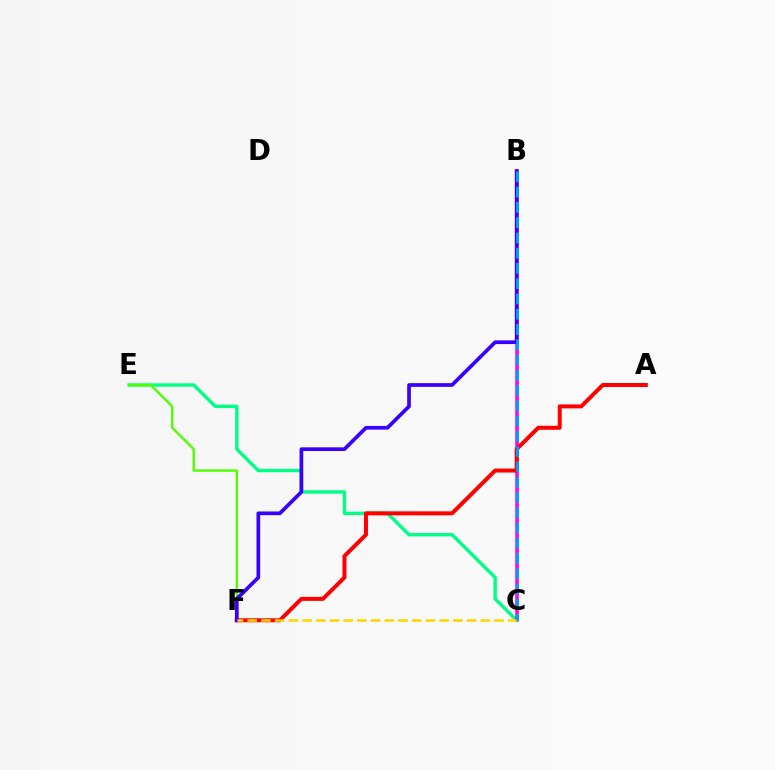{('C', 'E'): [{'color': '#00ff86', 'line_style': 'solid', 'thickness': 2.44}], ('B', 'C'): [{'color': '#ff00ed', 'line_style': 'solid', 'thickness': 2.54}, {'color': '#009eff', 'line_style': 'dashed', 'thickness': 2.07}], ('E', 'F'): [{'color': '#4fff00', 'line_style': 'solid', 'thickness': 1.73}], ('A', 'F'): [{'color': '#ff0000', 'line_style': 'solid', 'thickness': 2.87}], ('B', 'F'): [{'color': '#3700ff', 'line_style': 'solid', 'thickness': 2.67}], ('C', 'F'): [{'color': '#ffd500', 'line_style': 'dashed', 'thickness': 1.86}]}